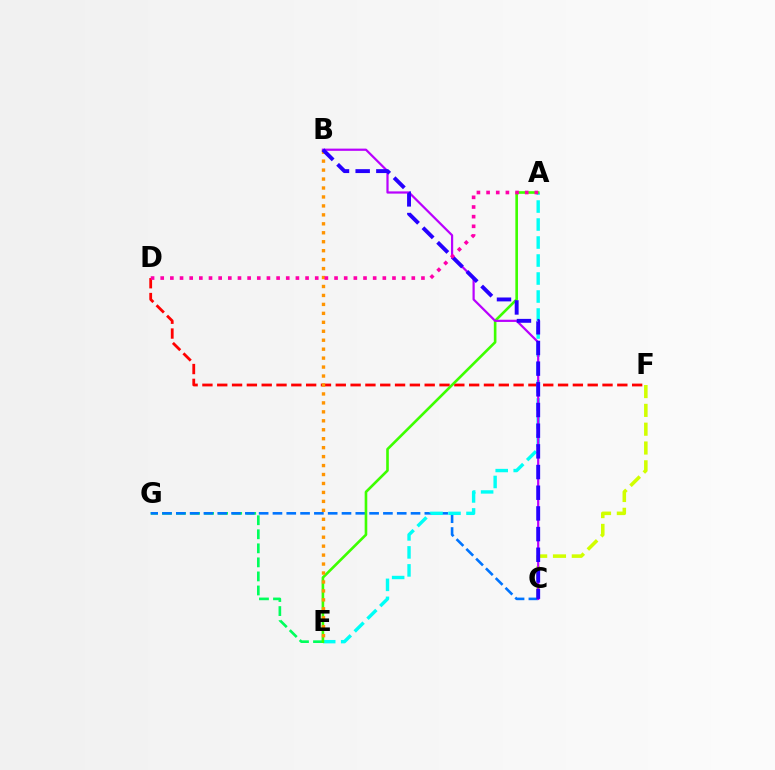{('E', 'G'): [{'color': '#00ff5c', 'line_style': 'dashed', 'thickness': 1.91}], ('D', 'F'): [{'color': '#ff0000', 'line_style': 'dashed', 'thickness': 2.01}], ('C', 'G'): [{'color': '#0074ff', 'line_style': 'dashed', 'thickness': 1.88}], ('A', 'E'): [{'color': '#00fff6', 'line_style': 'dashed', 'thickness': 2.44}, {'color': '#3dff00', 'line_style': 'solid', 'thickness': 1.89}], ('C', 'F'): [{'color': '#d1ff00', 'line_style': 'dashed', 'thickness': 2.56}], ('B', 'C'): [{'color': '#b900ff', 'line_style': 'solid', 'thickness': 1.6}, {'color': '#2500ff', 'line_style': 'dashed', 'thickness': 2.81}], ('B', 'E'): [{'color': '#ff9400', 'line_style': 'dotted', 'thickness': 2.43}], ('A', 'D'): [{'color': '#ff00ac', 'line_style': 'dotted', 'thickness': 2.62}]}